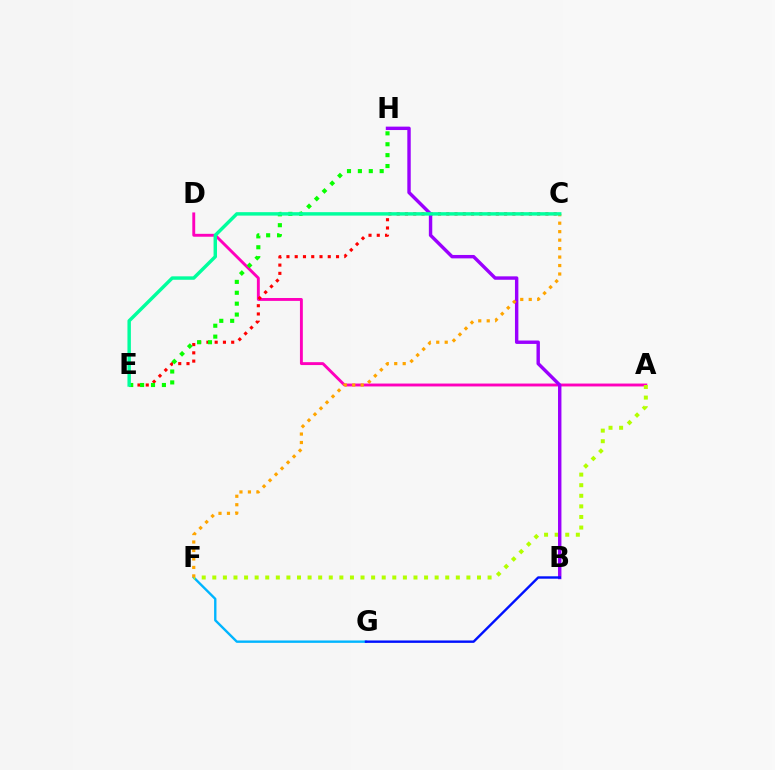{('A', 'D'): [{'color': '#ff00bd', 'line_style': 'solid', 'thickness': 2.08}], ('F', 'G'): [{'color': '#00b5ff', 'line_style': 'solid', 'thickness': 1.71}], ('C', 'E'): [{'color': '#ff0000', 'line_style': 'dotted', 'thickness': 2.24}, {'color': '#00ff9d', 'line_style': 'solid', 'thickness': 2.48}], ('E', 'H'): [{'color': '#08ff00', 'line_style': 'dotted', 'thickness': 2.96}], ('A', 'F'): [{'color': '#b3ff00', 'line_style': 'dotted', 'thickness': 2.88}], ('B', 'H'): [{'color': '#9b00ff', 'line_style': 'solid', 'thickness': 2.46}], ('B', 'G'): [{'color': '#0010ff', 'line_style': 'solid', 'thickness': 1.73}], ('C', 'F'): [{'color': '#ffa500', 'line_style': 'dotted', 'thickness': 2.3}]}